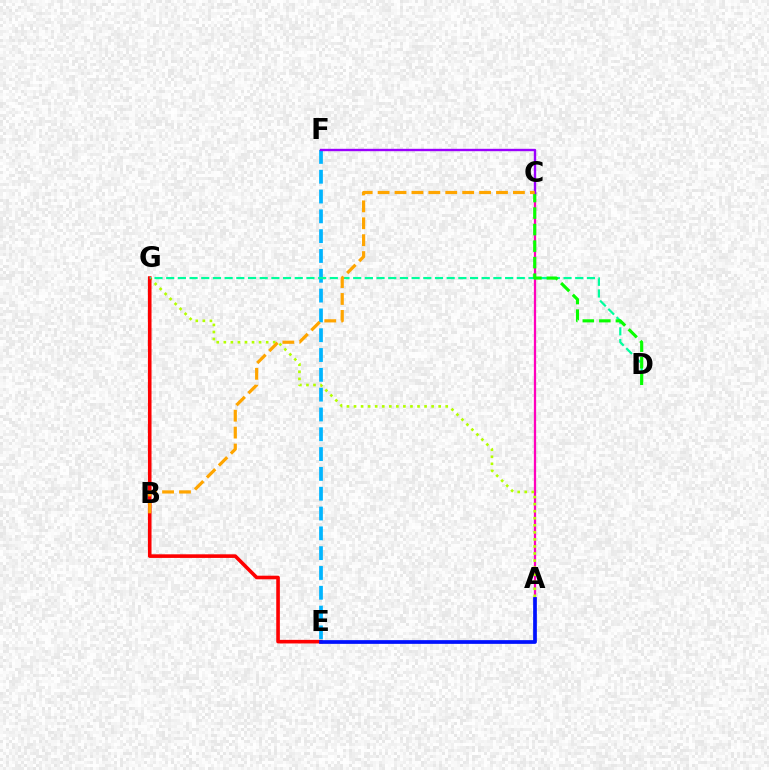{('A', 'C'): [{'color': '#ff00bd', 'line_style': 'solid', 'thickness': 1.64}], ('E', 'F'): [{'color': '#00b5ff', 'line_style': 'dashed', 'thickness': 2.69}], ('A', 'G'): [{'color': '#b3ff00', 'line_style': 'dotted', 'thickness': 1.92}], ('E', 'G'): [{'color': '#ff0000', 'line_style': 'solid', 'thickness': 2.6}], ('D', 'G'): [{'color': '#00ff9d', 'line_style': 'dashed', 'thickness': 1.59}], ('C', 'D'): [{'color': '#08ff00', 'line_style': 'dashed', 'thickness': 2.25}], ('A', 'E'): [{'color': '#0010ff', 'line_style': 'solid', 'thickness': 2.68}], ('C', 'F'): [{'color': '#9b00ff', 'line_style': 'solid', 'thickness': 1.72}], ('B', 'C'): [{'color': '#ffa500', 'line_style': 'dashed', 'thickness': 2.3}]}